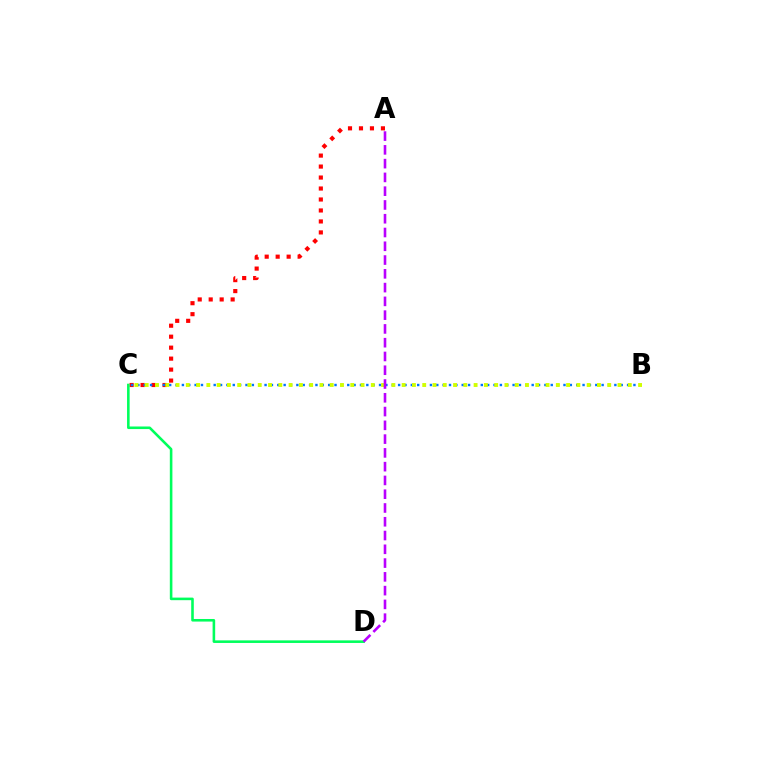{('A', 'C'): [{'color': '#ff0000', 'line_style': 'dotted', 'thickness': 2.98}], ('B', 'C'): [{'color': '#0074ff', 'line_style': 'dotted', 'thickness': 1.73}, {'color': '#d1ff00', 'line_style': 'dotted', 'thickness': 2.79}], ('C', 'D'): [{'color': '#00ff5c', 'line_style': 'solid', 'thickness': 1.86}], ('A', 'D'): [{'color': '#b900ff', 'line_style': 'dashed', 'thickness': 1.87}]}